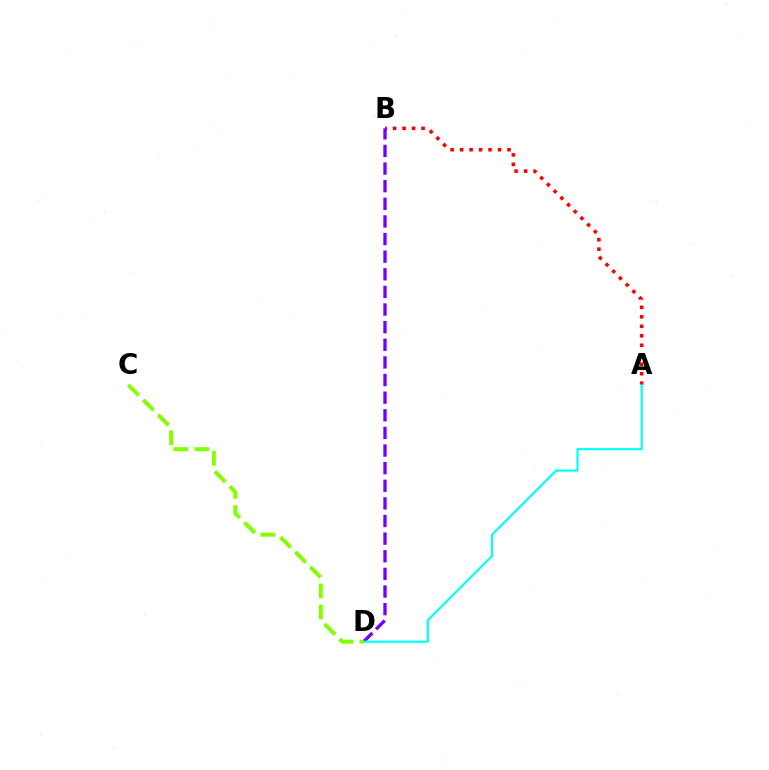{('A', 'B'): [{'color': '#ff0000', 'line_style': 'dotted', 'thickness': 2.58}], ('B', 'D'): [{'color': '#7200ff', 'line_style': 'dashed', 'thickness': 2.39}], ('A', 'D'): [{'color': '#00fff6', 'line_style': 'solid', 'thickness': 1.55}], ('C', 'D'): [{'color': '#84ff00', 'line_style': 'dashed', 'thickness': 2.86}]}